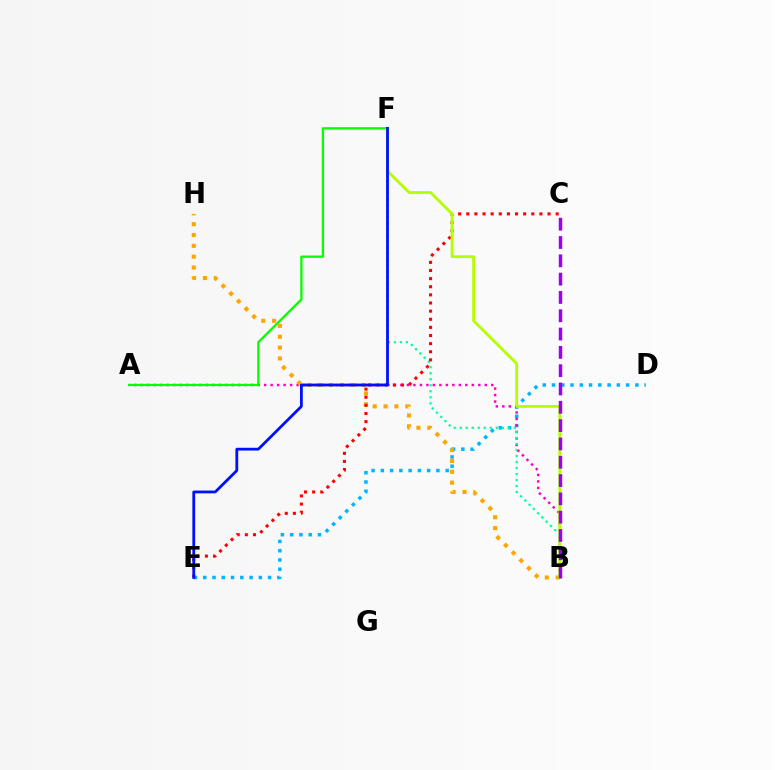{('D', 'E'): [{'color': '#00b5ff', 'line_style': 'dotted', 'thickness': 2.52}], ('A', 'B'): [{'color': '#ff00bd', 'line_style': 'dotted', 'thickness': 1.76}], ('B', 'H'): [{'color': '#ffa500', 'line_style': 'dotted', 'thickness': 2.95}], ('A', 'F'): [{'color': '#08ff00', 'line_style': 'solid', 'thickness': 1.66}], ('B', 'F'): [{'color': '#00ff9d', 'line_style': 'dotted', 'thickness': 1.63}, {'color': '#b3ff00', 'line_style': 'solid', 'thickness': 2.01}], ('C', 'E'): [{'color': '#ff0000', 'line_style': 'dotted', 'thickness': 2.21}], ('E', 'F'): [{'color': '#0010ff', 'line_style': 'solid', 'thickness': 2.01}], ('B', 'C'): [{'color': '#9b00ff', 'line_style': 'dashed', 'thickness': 2.49}]}